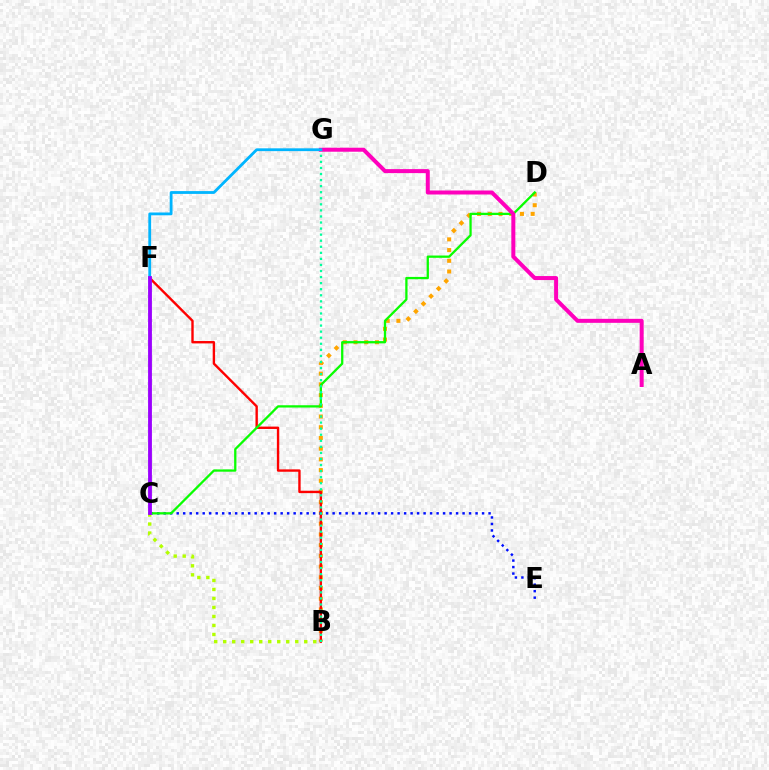{('B', 'D'): [{'color': '#ffa500', 'line_style': 'dotted', 'thickness': 2.91}], ('B', 'F'): [{'color': '#ff0000', 'line_style': 'solid', 'thickness': 1.72}], ('C', 'E'): [{'color': '#0010ff', 'line_style': 'dotted', 'thickness': 1.77}], ('B', 'C'): [{'color': '#b3ff00', 'line_style': 'dotted', 'thickness': 2.45}], ('C', 'D'): [{'color': '#08ff00', 'line_style': 'solid', 'thickness': 1.64}], ('A', 'G'): [{'color': '#ff00bd', 'line_style': 'solid', 'thickness': 2.88}], ('B', 'G'): [{'color': '#00ff9d', 'line_style': 'dotted', 'thickness': 1.65}], ('F', 'G'): [{'color': '#00b5ff', 'line_style': 'solid', 'thickness': 2.02}], ('C', 'F'): [{'color': '#9b00ff', 'line_style': 'solid', 'thickness': 2.76}]}